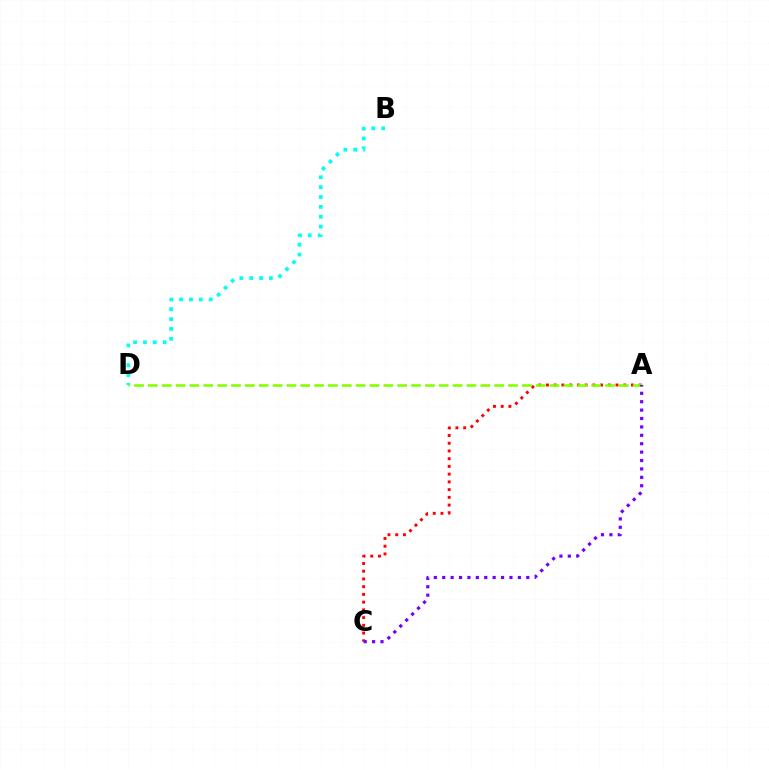{('A', 'C'): [{'color': '#ff0000', 'line_style': 'dotted', 'thickness': 2.1}, {'color': '#7200ff', 'line_style': 'dotted', 'thickness': 2.28}], ('A', 'D'): [{'color': '#84ff00', 'line_style': 'dashed', 'thickness': 1.88}], ('B', 'D'): [{'color': '#00fff6', 'line_style': 'dotted', 'thickness': 2.68}]}